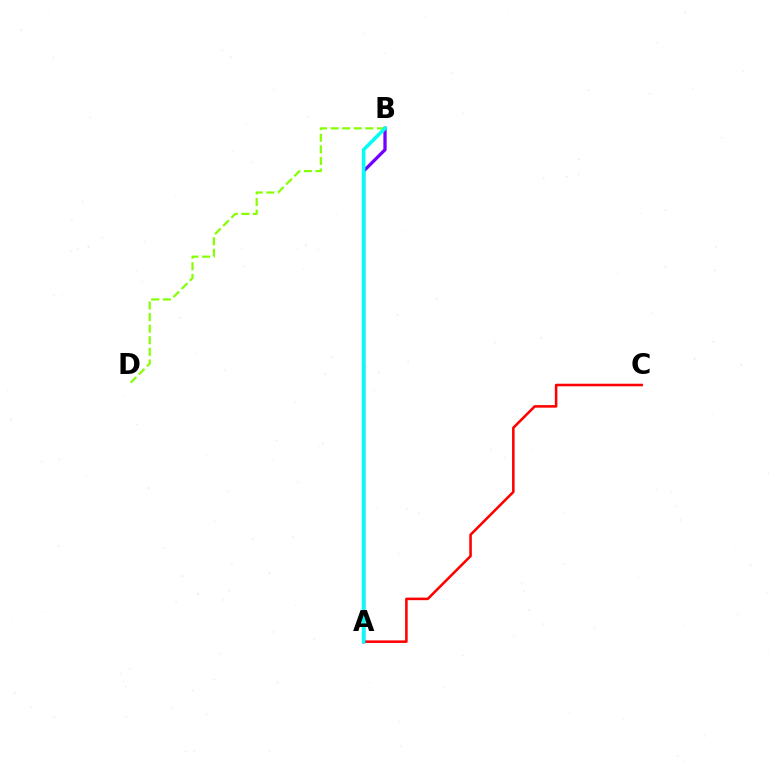{('A', 'C'): [{'color': '#ff0000', 'line_style': 'solid', 'thickness': 1.84}], ('A', 'B'): [{'color': '#7200ff', 'line_style': 'solid', 'thickness': 2.36}, {'color': '#00fff6', 'line_style': 'solid', 'thickness': 2.57}], ('B', 'D'): [{'color': '#84ff00', 'line_style': 'dashed', 'thickness': 1.57}]}